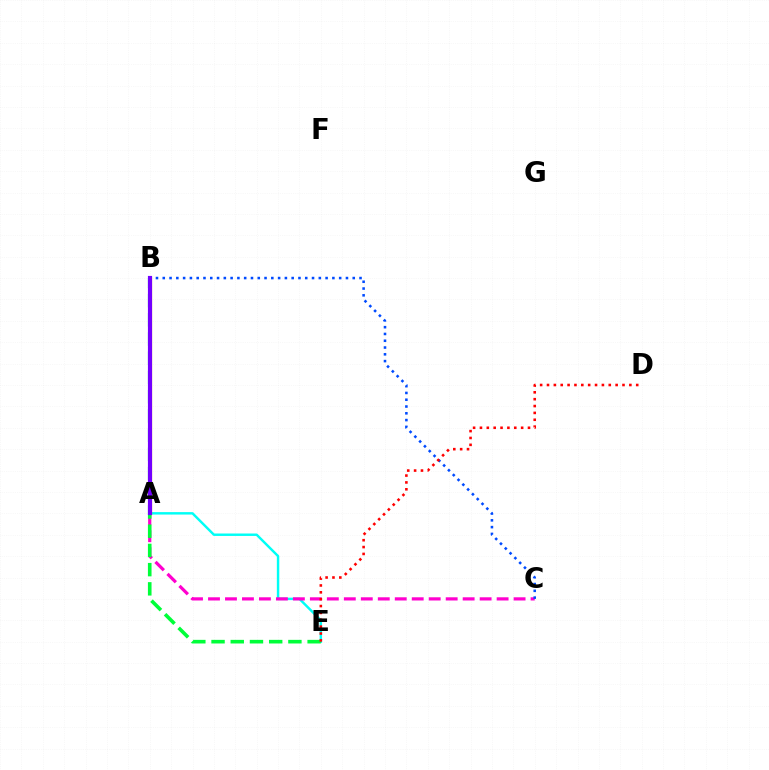{('A', 'E'): [{'color': '#00fff6', 'line_style': 'solid', 'thickness': 1.76}], ('A', 'C'): [{'color': '#ff00cf', 'line_style': 'dashed', 'thickness': 2.31}], ('A', 'B'): [{'color': '#ffbd00', 'line_style': 'solid', 'thickness': 2.32}, {'color': '#84ff00', 'line_style': 'dotted', 'thickness': 2.62}, {'color': '#7200ff', 'line_style': 'solid', 'thickness': 2.99}], ('B', 'E'): [{'color': '#00ff39', 'line_style': 'dashed', 'thickness': 2.61}], ('B', 'C'): [{'color': '#004bff', 'line_style': 'dotted', 'thickness': 1.84}], ('D', 'E'): [{'color': '#ff0000', 'line_style': 'dotted', 'thickness': 1.86}]}